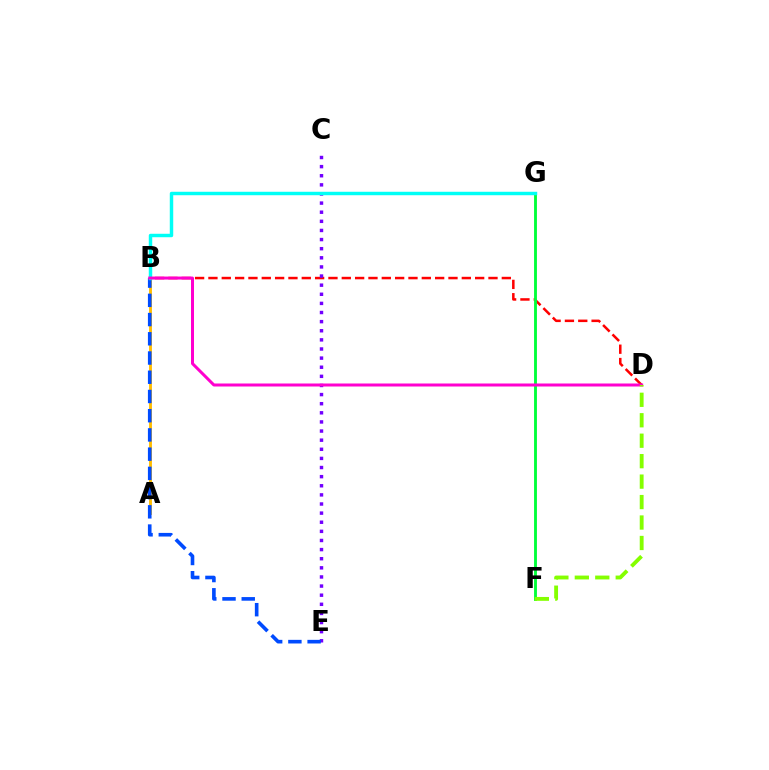{('B', 'D'): [{'color': '#ff0000', 'line_style': 'dashed', 'thickness': 1.81}, {'color': '#ff00cf', 'line_style': 'solid', 'thickness': 2.16}], ('A', 'B'): [{'color': '#ffbd00', 'line_style': 'solid', 'thickness': 2.08}], ('C', 'E'): [{'color': '#7200ff', 'line_style': 'dotted', 'thickness': 2.48}], ('B', 'E'): [{'color': '#004bff', 'line_style': 'dashed', 'thickness': 2.61}], ('F', 'G'): [{'color': '#00ff39', 'line_style': 'solid', 'thickness': 2.06}], ('B', 'G'): [{'color': '#00fff6', 'line_style': 'solid', 'thickness': 2.48}], ('D', 'F'): [{'color': '#84ff00', 'line_style': 'dashed', 'thickness': 2.78}]}